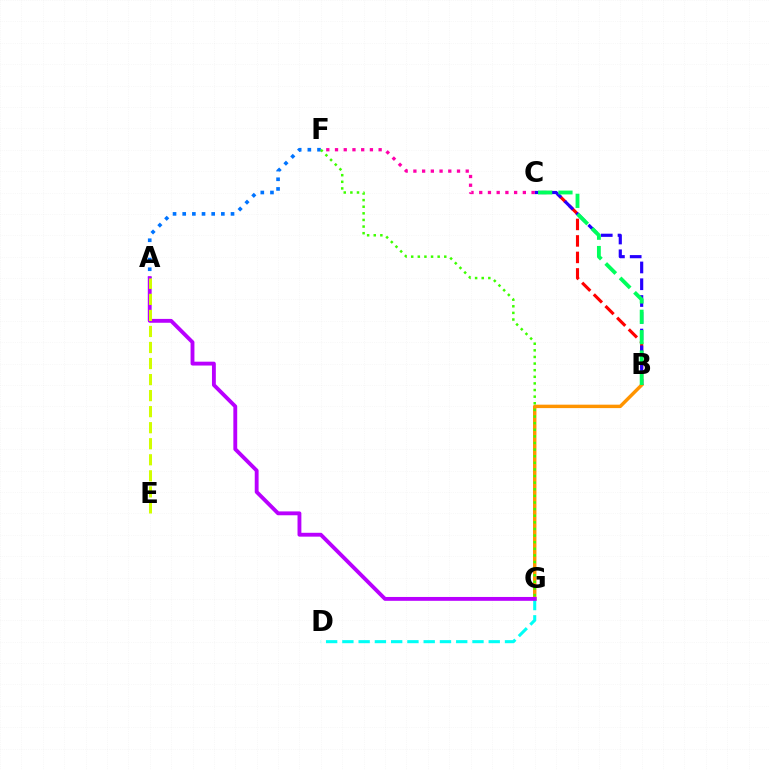{('B', 'G'): [{'color': '#ff9400', 'line_style': 'solid', 'thickness': 2.47}], ('B', 'C'): [{'color': '#ff0000', 'line_style': 'dashed', 'thickness': 2.24}, {'color': '#2500ff', 'line_style': 'dashed', 'thickness': 2.28}, {'color': '#00ff5c', 'line_style': 'dashed', 'thickness': 2.77}], ('D', 'G'): [{'color': '#00fff6', 'line_style': 'dashed', 'thickness': 2.21}], ('C', 'F'): [{'color': '#ff00ac', 'line_style': 'dotted', 'thickness': 2.37}], ('A', 'F'): [{'color': '#0074ff', 'line_style': 'dotted', 'thickness': 2.63}], ('A', 'G'): [{'color': '#b900ff', 'line_style': 'solid', 'thickness': 2.78}], ('F', 'G'): [{'color': '#3dff00', 'line_style': 'dotted', 'thickness': 1.8}], ('A', 'E'): [{'color': '#d1ff00', 'line_style': 'dashed', 'thickness': 2.18}]}